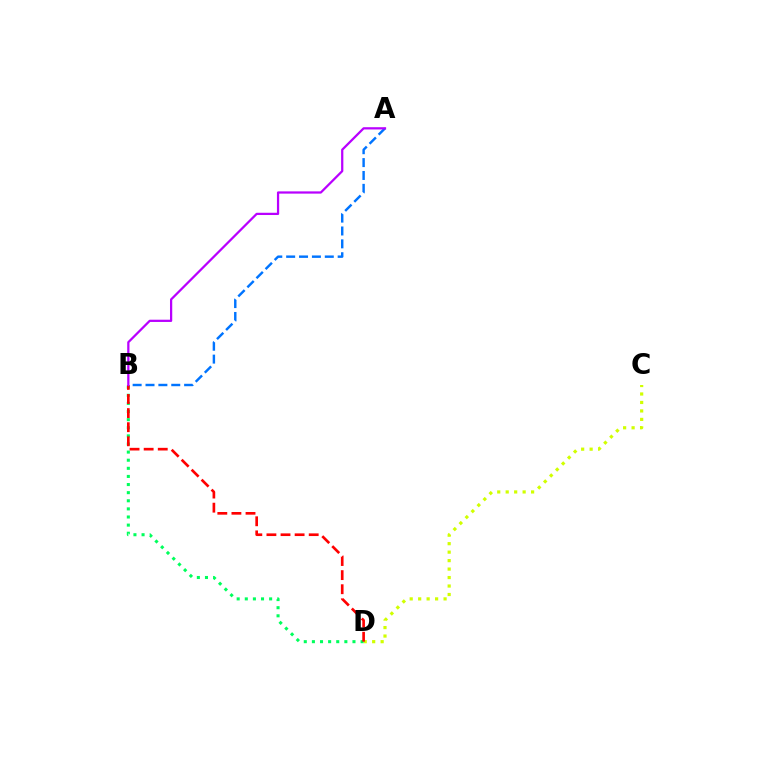{('A', 'B'): [{'color': '#0074ff', 'line_style': 'dashed', 'thickness': 1.75}, {'color': '#b900ff', 'line_style': 'solid', 'thickness': 1.62}], ('C', 'D'): [{'color': '#d1ff00', 'line_style': 'dotted', 'thickness': 2.3}], ('B', 'D'): [{'color': '#00ff5c', 'line_style': 'dotted', 'thickness': 2.2}, {'color': '#ff0000', 'line_style': 'dashed', 'thickness': 1.92}]}